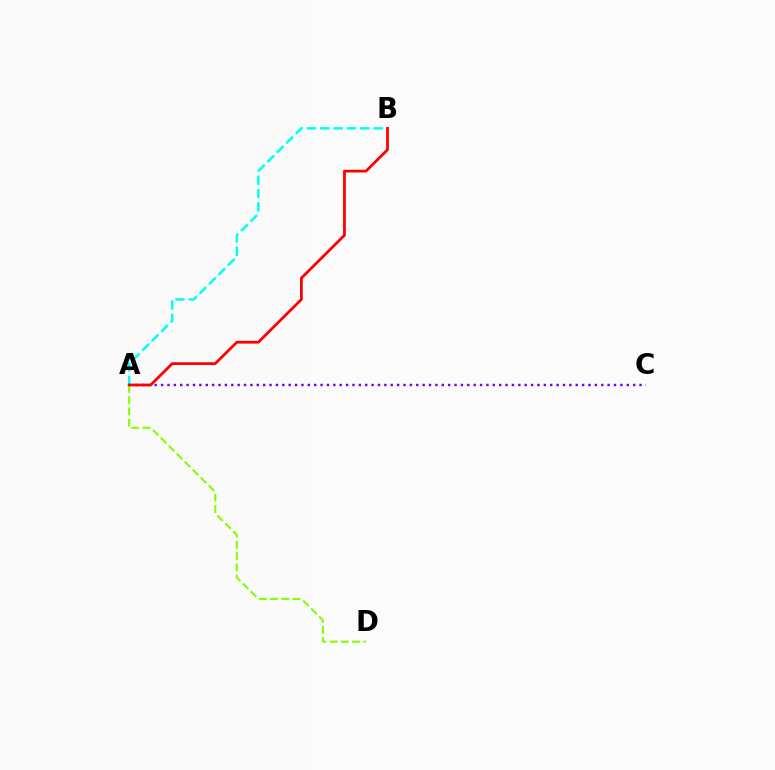{('A', 'C'): [{'color': '#7200ff', 'line_style': 'dotted', 'thickness': 1.73}], ('A', 'D'): [{'color': '#84ff00', 'line_style': 'dashed', 'thickness': 1.53}], ('A', 'B'): [{'color': '#00fff6', 'line_style': 'dashed', 'thickness': 1.81}, {'color': '#ff0000', 'line_style': 'solid', 'thickness': 1.99}]}